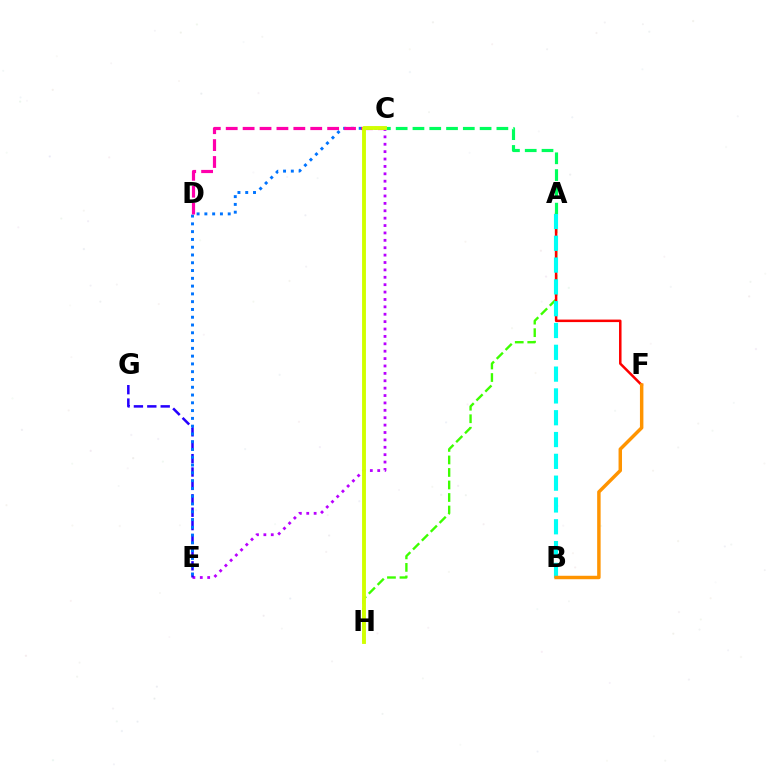{('A', 'H'): [{'color': '#3dff00', 'line_style': 'dashed', 'thickness': 1.7}], ('A', 'F'): [{'color': '#ff0000', 'line_style': 'solid', 'thickness': 1.81}], ('A', 'C'): [{'color': '#00ff5c', 'line_style': 'dashed', 'thickness': 2.28}], ('C', 'E'): [{'color': '#b900ff', 'line_style': 'dotted', 'thickness': 2.01}, {'color': '#0074ff', 'line_style': 'dotted', 'thickness': 2.11}], ('E', 'G'): [{'color': '#2500ff', 'line_style': 'dashed', 'thickness': 1.82}], ('C', 'D'): [{'color': '#ff00ac', 'line_style': 'dashed', 'thickness': 2.3}], ('C', 'H'): [{'color': '#d1ff00', 'line_style': 'solid', 'thickness': 2.79}], ('A', 'B'): [{'color': '#00fff6', 'line_style': 'dashed', 'thickness': 2.96}], ('B', 'F'): [{'color': '#ff9400', 'line_style': 'solid', 'thickness': 2.49}]}